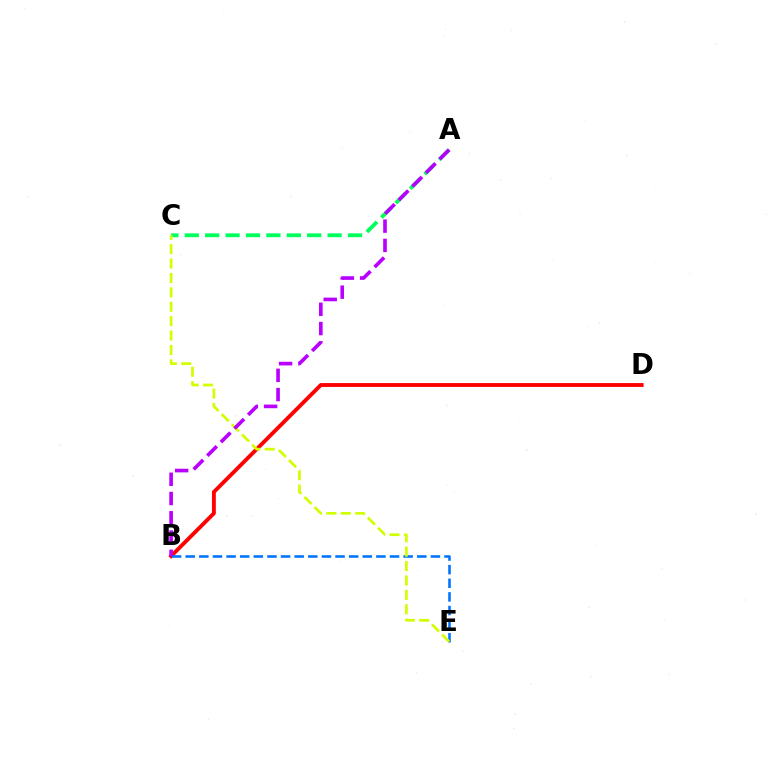{('B', 'D'): [{'color': '#ff0000', 'line_style': 'solid', 'thickness': 2.78}], ('A', 'C'): [{'color': '#00ff5c', 'line_style': 'dashed', 'thickness': 2.77}], ('B', 'E'): [{'color': '#0074ff', 'line_style': 'dashed', 'thickness': 1.85}], ('C', 'E'): [{'color': '#d1ff00', 'line_style': 'dashed', 'thickness': 1.96}], ('A', 'B'): [{'color': '#b900ff', 'line_style': 'dashed', 'thickness': 2.62}]}